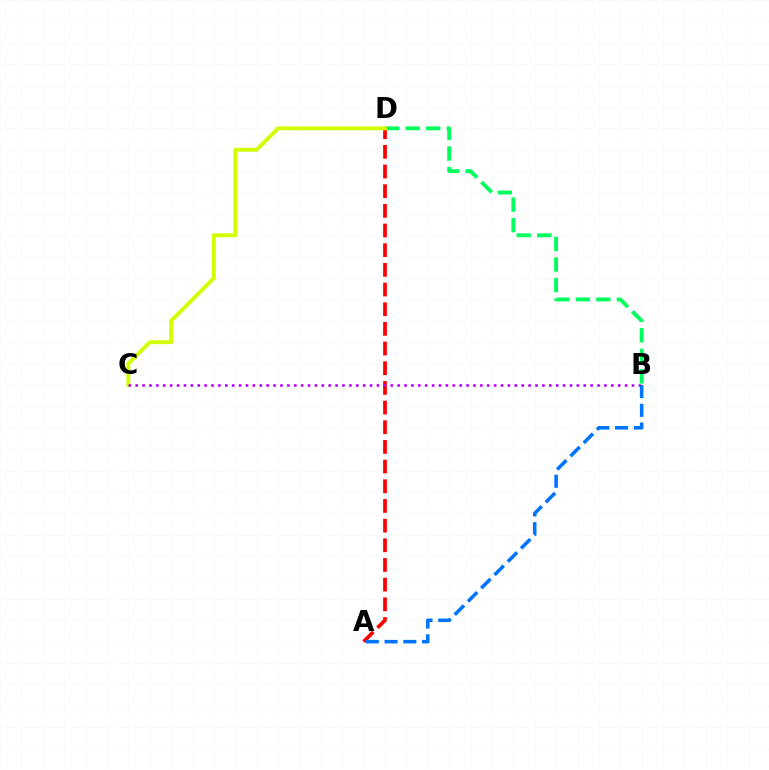{('B', 'D'): [{'color': '#00ff5c', 'line_style': 'dashed', 'thickness': 2.79}], ('A', 'D'): [{'color': '#ff0000', 'line_style': 'dashed', 'thickness': 2.67}], ('C', 'D'): [{'color': '#d1ff00', 'line_style': 'solid', 'thickness': 2.81}], ('B', 'C'): [{'color': '#b900ff', 'line_style': 'dotted', 'thickness': 1.87}], ('A', 'B'): [{'color': '#0074ff', 'line_style': 'dashed', 'thickness': 2.55}]}